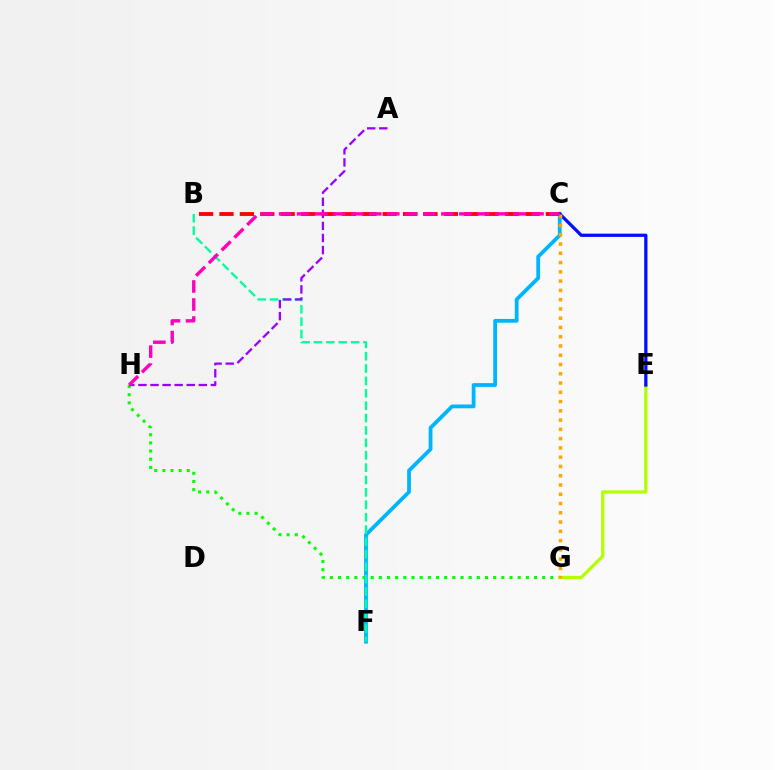{('G', 'H'): [{'color': '#08ff00', 'line_style': 'dotted', 'thickness': 2.22}], ('C', 'F'): [{'color': '#00b5ff', 'line_style': 'solid', 'thickness': 2.73}], ('B', 'F'): [{'color': '#00ff9d', 'line_style': 'dashed', 'thickness': 1.68}], ('E', 'G'): [{'color': '#b3ff00', 'line_style': 'solid', 'thickness': 2.36}], ('A', 'H'): [{'color': '#9b00ff', 'line_style': 'dashed', 'thickness': 1.64}], ('B', 'C'): [{'color': '#ff0000', 'line_style': 'dashed', 'thickness': 2.77}], ('C', 'E'): [{'color': '#0010ff', 'line_style': 'solid', 'thickness': 2.34}], ('C', 'G'): [{'color': '#ffa500', 'line_style': 'dotted', 'thickness': 2.52}], ('C', 'H'): [{'color': '#ff00bd', 'line_style': 'dashed', 'thickness': 2.45}]}